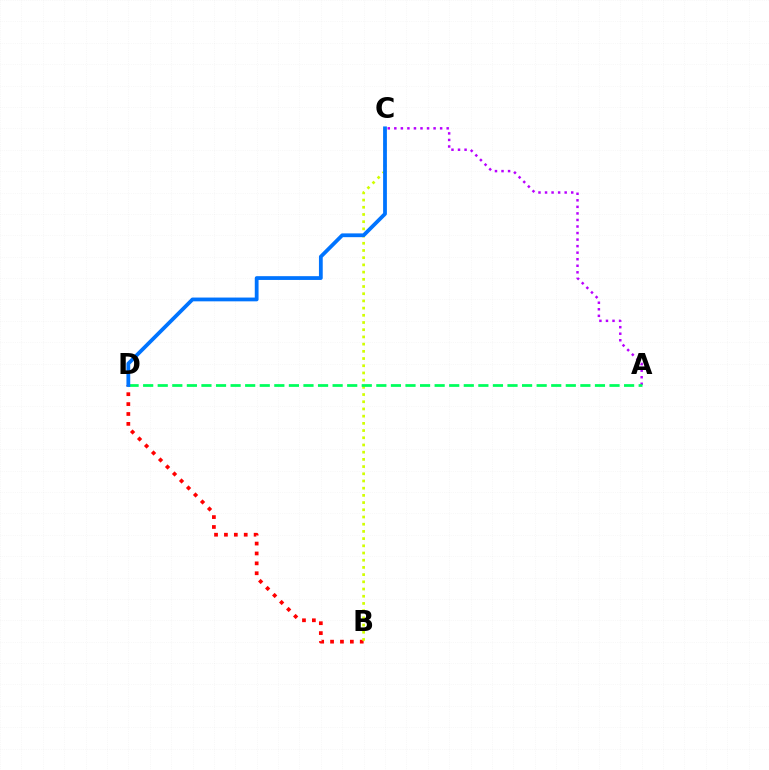{('A', 'C'): [{'color': '#b900ff', 'line_style': 'dotted', 'thickness': 1.78}], ('B', 'D'): [{'color': '#ff0000', 'line_style': 'dotted', 'thickness': 2.69}], ('B', 'C'): [{'color': '#d1ff00', 'line_style': 'dotted', 'thickness': 1.96}], ('A', 'D'): [{'color': '#00ff5c', 'line_style': 'dashed', 'thickness': 1.98}], ('C', 'D'): [{'color': '#0074ff', 'line_style': 'solid', 'thickness': 2.72}]}